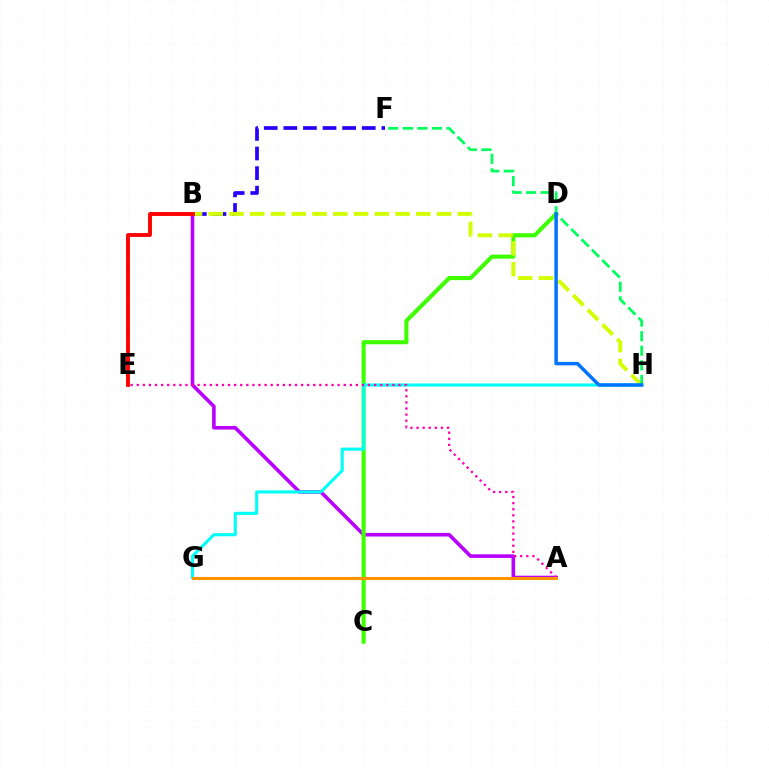{('B', 'F'): [{'color': '#2500ff', 'line_style': 'dashed', 'thickness': 2.66}], ('A', 'B'): [{'color': '#b900ff', 'line_style': 'solid', 'thickness': 2.6}], ('C', 'D'): [{'color': '#3dff00', 'line_style': 'solid', 'thickness': 2.94}], ('B', 'H'): [{'color': '#d1ff00', 'line_style': 'dashed', 'thickness': 2.82}], ('G', 'H'): [{'color': '#00fff6', 'line_style': 'solid', 'thickness': 2.22}], ('A', 'E'): [{'color': '#ff00ac', 'line_style': 'dotted', 'thickness': 1.65}], ('F', 'H'): [{'color': '#00ff5c', 'line_style': 'dashed', 'thickness': 1.98}], ('A', 'G'): [{'color': '#ff9400', 'line_style': 'solid', 'thickness': 2.22}], ('B', 'E'): [{'color': '#ff0000', 'line_style': 'solid', 'thickness': 2.78}], ('D', 'H'): [{'color': '#0074ff', 'line_style': 'solid', 'thickness': 2.49}]}